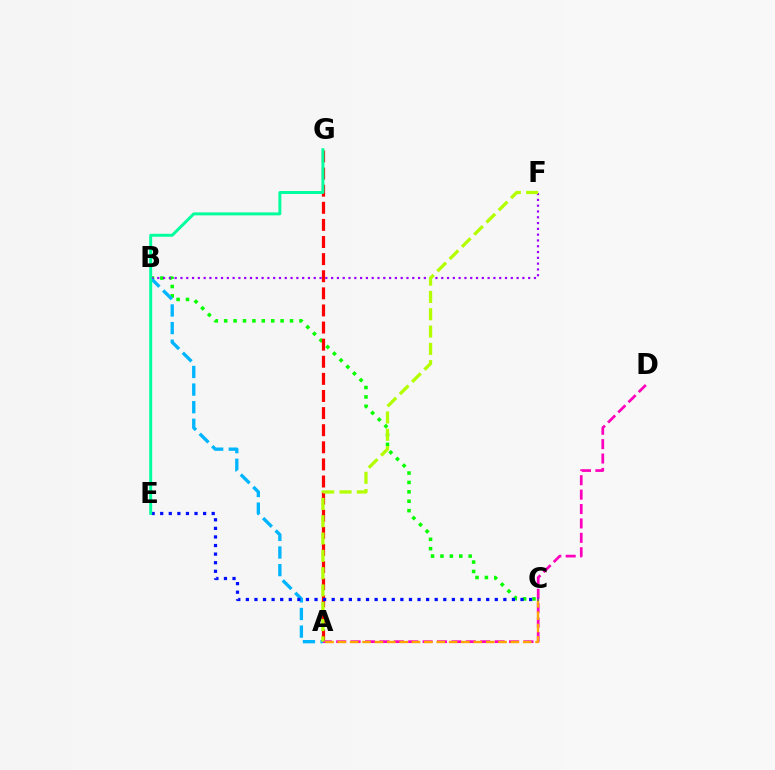{('B', 'C'): [{'color': '#08ff00', 'line_style': 'dotted', 'thickness': 2.55}], ('A', 'G'): [{'color': '#ff0000', 'line_style': 'dashed', 'thickness': 2.32}], ('A', 'B'): [{'color': '#00b5ff', 'line_style': 'dashed', 'thickness': 2.39}], ('A', 'D'): [{'color': '#ff00bd', 'line_style': 'dashed', 'thickness': 1.96}], ('B', 'F'): [{'color': '#9b00ff', 'line_style': 'dotted', 'thickness': 1.57}], ('A', 'C'): [{'color': '#ffa500', 'line_style': 'dashed', 'thickness': 1.68}], ('C', 'E'): [{'color': '#0010ff', 'line_style': 'dotted', 'thickness': 2.33}], ('E', 'G'): [{'color': '#00ff9d', 'line_style': 'solid', 'thickness': 2.13}], ('A', 'F'): [{'color': '#b3ff00', 'line_style': 'dashed', 'thickness': 2.35}]}